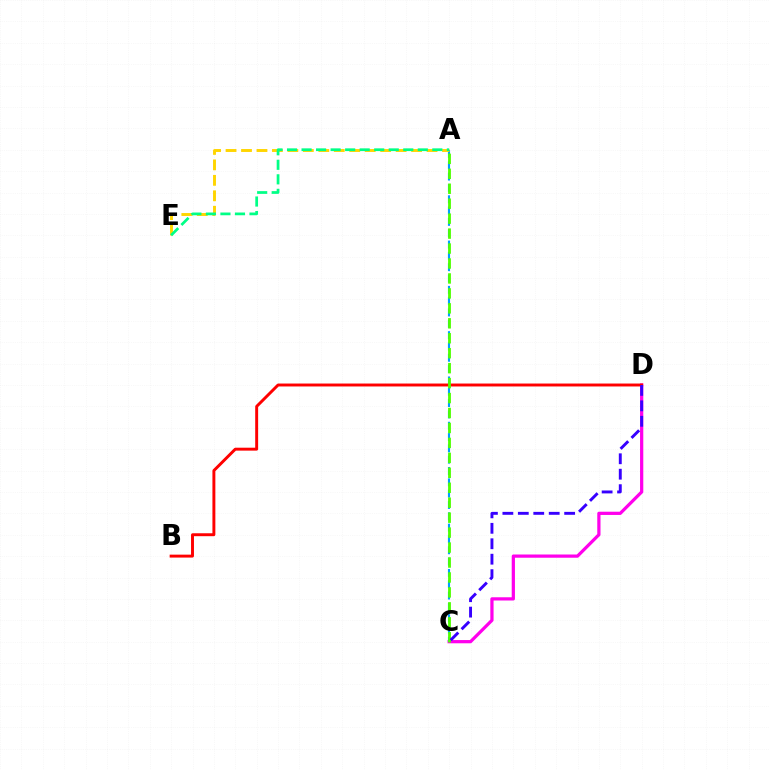{('C', 'D'): [{'color': '#ff00ed', 'line_style': 'solid', 'thickness': 2.33}, {'color': '#3700ff', 'line_style': 'dashed', 'thickness': 2.1}], ('A', 'C'): [{'color': '#009eff', 'line_style': 'dashed', 'thickness': 1.54}, {'color': '#4fff00', 'line_style': 'dashed', 'thickness': 2.03}], ('A', 'E'): [{'color': '#ffd500', 'line_style': 'dashed', 'thickness': 2.1}, {'color': '#00ff86', 'line_style': 'dashed', 'thickness': 1.97}], ('B', 'D'): [{'color': '#ff0000', 'line_style': 'solid', 'thickness': 2.11}]}